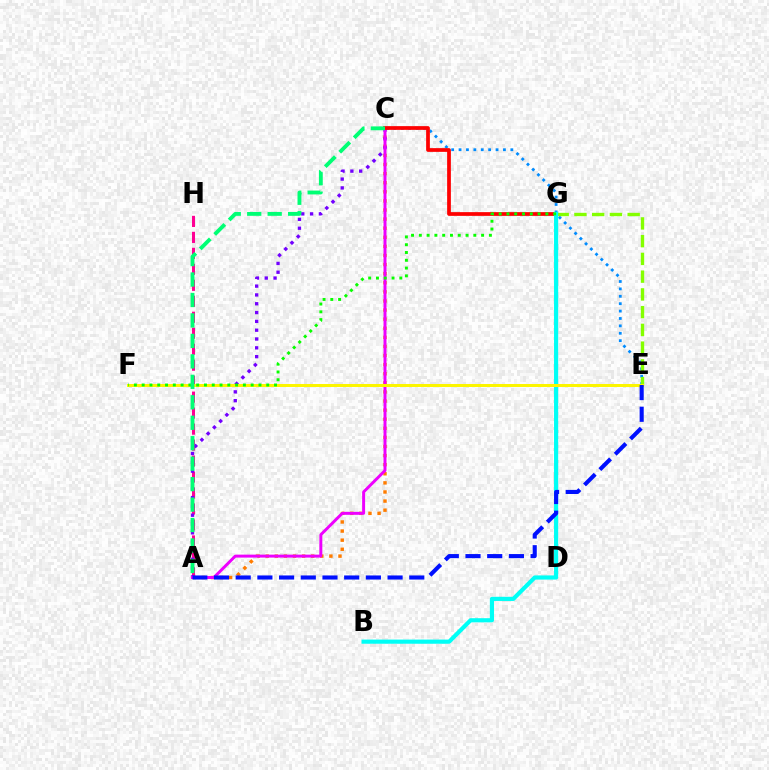{('A', 'C'): [{'color': '#ff7c00', 'line_style': 'dotted', 'thickness': 2.47}, {'color': '#7200ff', 'line_style': 'dotted', 'thickness': 2.4}, {'color': '#ee00ff', 'line_style': 'solid', 'thickness': 2.14}, {'color': '#00ff74', 'line_style': 'dashed', 'thickness': 2.78}], ('A', 'H'): [{'color': '#ff0094', 'line_style': 'dashed', 'thickness': 2.17}], ('C', 'E'): [{'color': '#008cff', 'line_style': 'dotted', 'thickness': 2.01}], ('E', 'G'): [{'color': '#84ff00', 'line_style': 'dashed', 'thickness': 2.41}], ('C', 'G'): [{'color': '#ff0000', 'line_style': 'solid', 'thickness': 2.69}], ('B', 'G'): [{'color': '#00fff6', 'line_style': 'solid', 'thickness': 3.0}], ('E', 'F'): [{'color': '#fcf500', 'line_style': 'solid', 'thickness': 2.17}], ('F', 'G'): [{'color': '#08ff00', 'line_style': 'dotted', 'thickness': 2.12}], ('A', 'E'): [{'color': '#0010ff', 'line_style': 'dashed', 'thickness': 2.95}]}